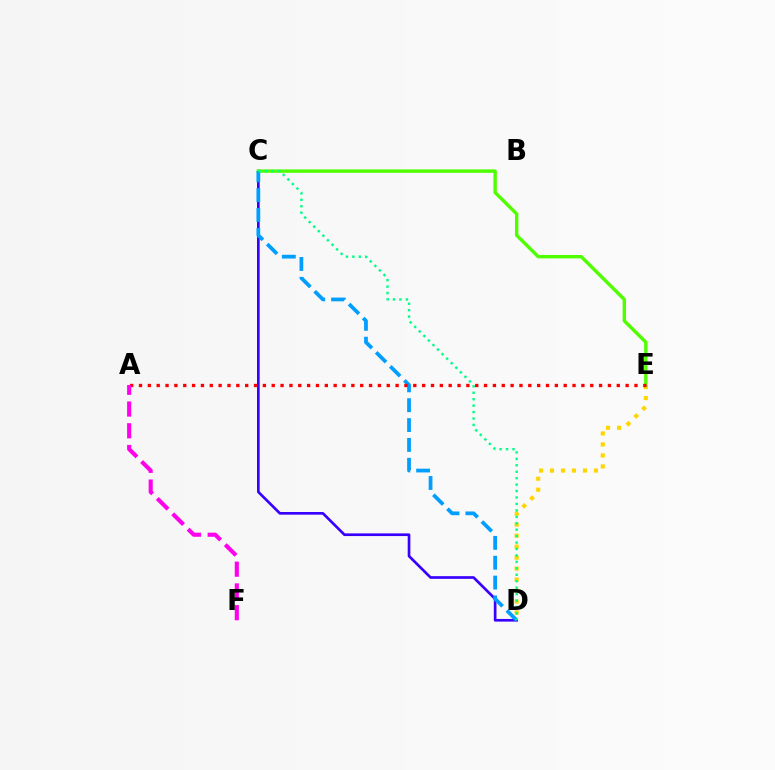{('D', 'E'): [{'color': '#ffd500', 'line_style': 'dotted', 'thickness': 2.98}], ('C', 'D'): [{'color': '#3700ff', 'line_style': 'solid', 'thickness': 1.92}, {'color': '#009eff', 'line_style': 'dashed', 'thickness': 2.7}, {'color': '#00ff86', 'line_style': 'dotted', 'thickness': 1.75}], ('C', 'E'): [{'color': '#4fff00', 'line_style': 'solid', 'thickness': 2.45}], ('A', 'E'): [{'color': '#ff0000', 'line_style': 'dotted', 'thickness': 2.4}], ('A', 'F'): [{'color': '#ff00ed', 'line_style': 'dashed', 'thickness': 2.96}]}